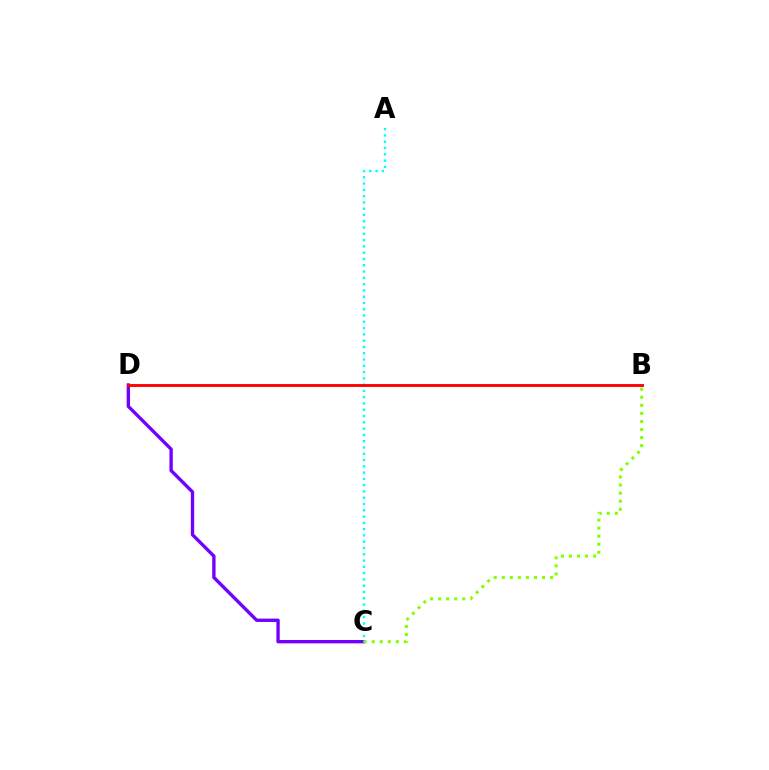{('C', 'D'): [{'color': '#7200ff', 'line_style': 'solid', 'thickness': 2.42}], ('B', 'C'): [{'color': '#84ff00', 'line_style': 'dotted', 'thickness': 2.19}], ('A', 'C'): [{'color': '#00fff6', 'line_style': 'dotted', 'thickness': 1.71}], ('B', 'D'): [{'color': '#ff0000', 'line_style': 'solid', 'thickness': 2.07}]}